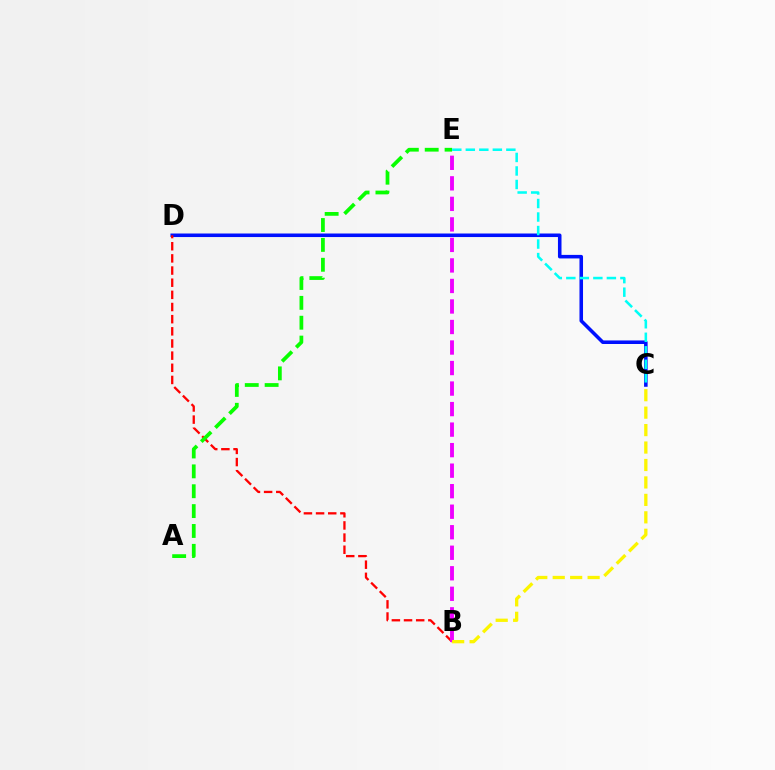{('C', 'D'): [{'color': '#0010ff', 'line_style': 'solid', 'thickness': 2.55}], ('B', 'D'): [{'color': '#ff0000', 'line_style': 'dashed', 'thickness': 1.65}], ('B', 'E'): [{'color': '#ee00ff', 'line_style': 'dashed', 'thickness': 2.79}], ('A', 'E'): [{'color': '#08ff00', 'line_style': 'dashed', 'thickness': 2.7}], ('C', 'E'): [{'color': '#00fff6', 'line_style': 'dashed', 'thickness': 1.84}], ('B', 'C'): [{'color': '#fcf500', 'line_style': 'dashed', 'thickness': 2.37}]}